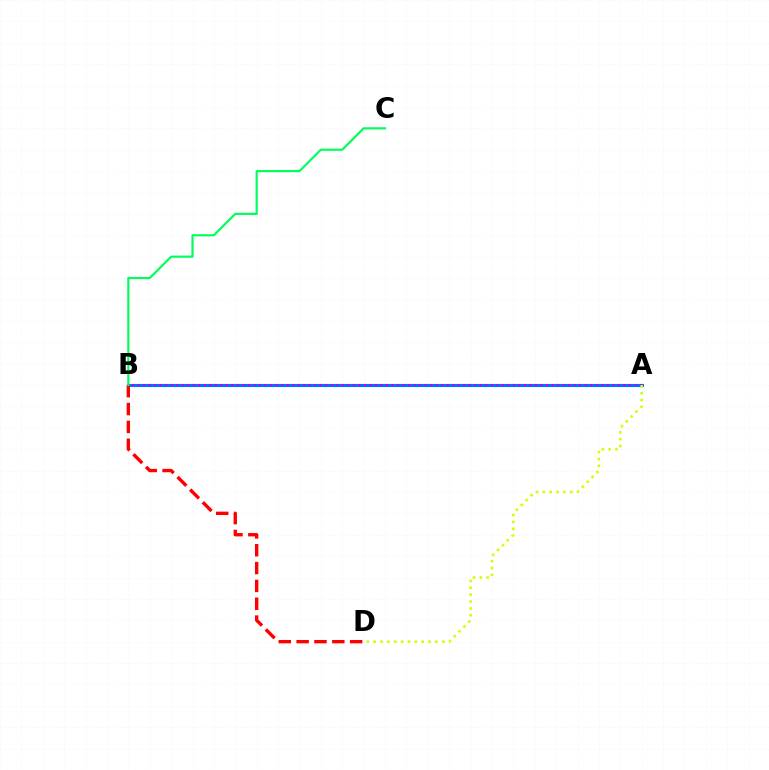{('A', 'B'): [{'color': '#0074ff', 'line_style': 'solid', 'thickness': 2.22}, {'color': '#b900ff', 'line_style': 'dotted', 'thickness': 1.5}], ('A', 'D'): [{'color': '#d1ff00', 'line_style': 'dotted', 'thickness': 1.86}], ('B', 'D'): [{'color': '#ff0000', 'line_style': 'dashed', 'thickness': 2.42}], ('B', 'C'): [{'color': '#00ff5c', 'line_style': 'solid', 'thickness': 1.57}]}